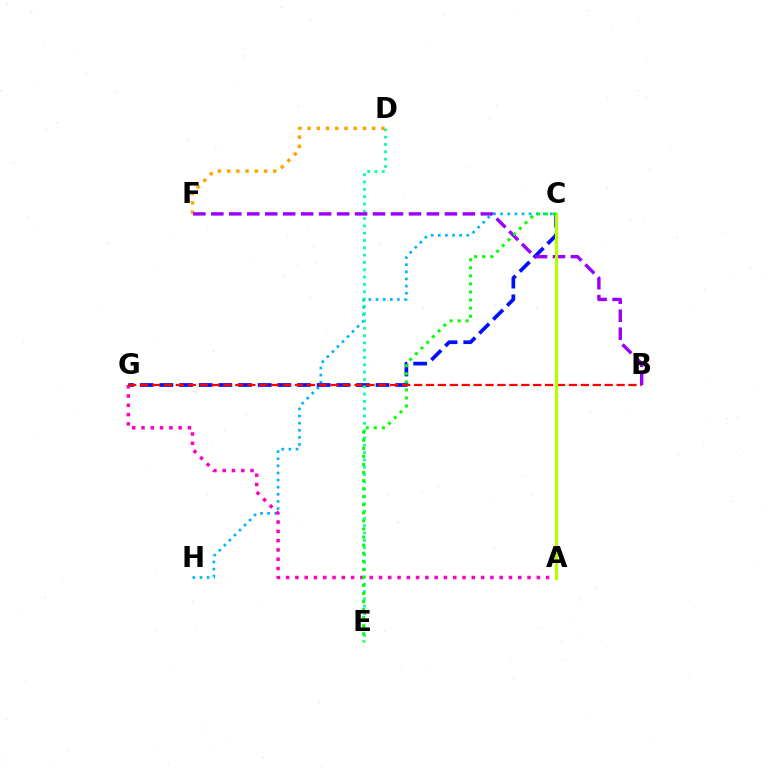{('C', 'H'): [{'color': '#00b5ff', 'line_style': 'dotted', 'thickness': 1.93}], ('C', 'G'): [{'color': '#0010ff', 'line_style': 'dashed', 'thickness': 2.67}], ('D', 'E'): [{'color': '#00ff9d', 'line_style': 'dotted', 'thickness': 1.99}], ('A', 'G'): [{'color': '#ff00bd', 'line_style': 'dotted', 'thickness': 2.52}], ('B', 'G'): [{'color': '#ff0000', 'line_style': 'dashed', 'thickness': 1.62}], ('D', 'F'): [{'color': '#ffa500', 'line_style': 'dotted', 'thickness': 2.51}], ('B', 'F'): [{'color': '#9b00ff', 'line_style': 'dashed', 'thickness': 2.44}], ('A', 'C'): [{'color': '#b3ff00', 'line_style': 'solid', 'thickness': 2.33}], ('C', 'E'): [{'color': '#08ff00', 'line_style': 'dotted', 'thickness': 2.19}]}